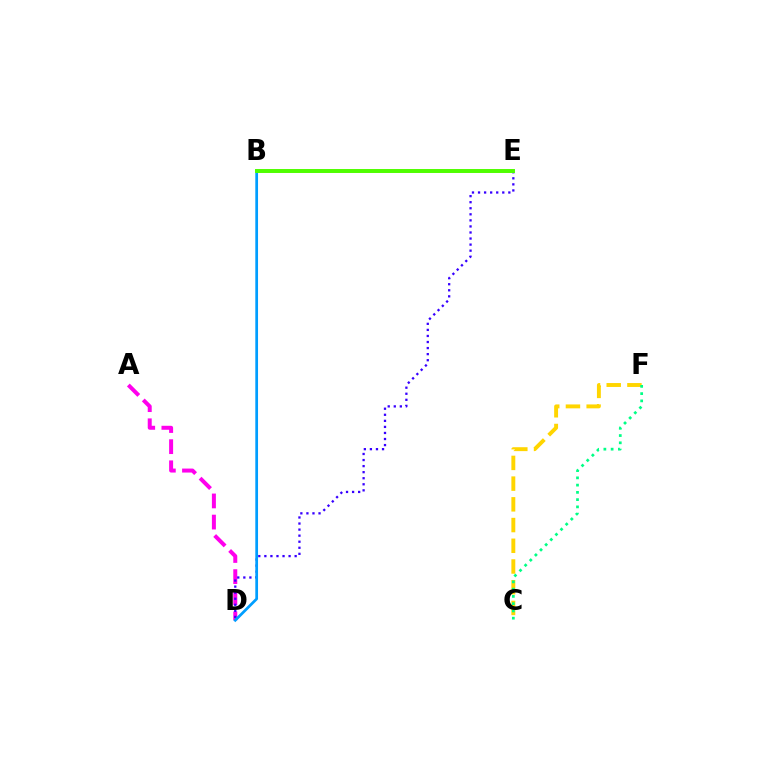{('A', 'D'): [{'color': '#ff00ed', 'line_style': 'dashed', 'thickness': 2.87}], ('D', 'E'): [{'color': '#3700ff', 'line_style': 'dotted', 'thickness': 1.65}], ('B', 'D'): [{'color': '#009eff', 'line_style': 'solid', 'thickness': 1.97}], ('C', 'F'): [{'color': '#ffd500', 'line_style': 'dashed', 'thickness': 2.81}, {'color': '#00ff86', 'line_style': 'dotted', 'thickness': 1.97}], ('B', 'E'): [{'color': '#ff0000', 'line_style': 'solid', 'thickness': 1.64}, {'color': '#4fff00', 'line_style': 'solid', 'thickness': 2.83}]}